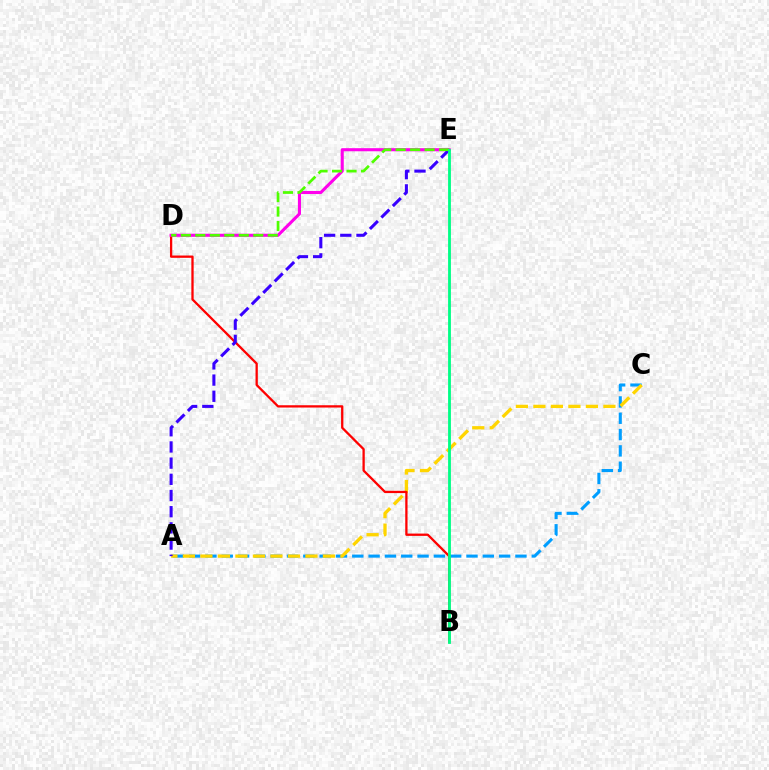{('A', 'C'): [{'color': '#009eff', 'line_style': 'dashed', 'thickness': 2.22}, {'color': '#ffd500', 'line_style': 'dashed', 'thickness': 2.38}], ('B', 'D'): [{'color': '#ff0000', 'line_style': 'solid', 'thickness': 1.65}], ('D', 'E'): [{'color': '#ff00ed', 'line_style': 'solid', 'thickness': 2.22}, {'color': '#4fff00', 'line_style': 'dashed', 'thickness': 1.97}], ('A', 'E'): [{'color': '#3700ff', 'line_style': 'dashed', 'thickness': 2.2}], ('B', 'E'): [{'color': '#00ff86', 'line_style': 'solid', 'thickness': 2.04}]}